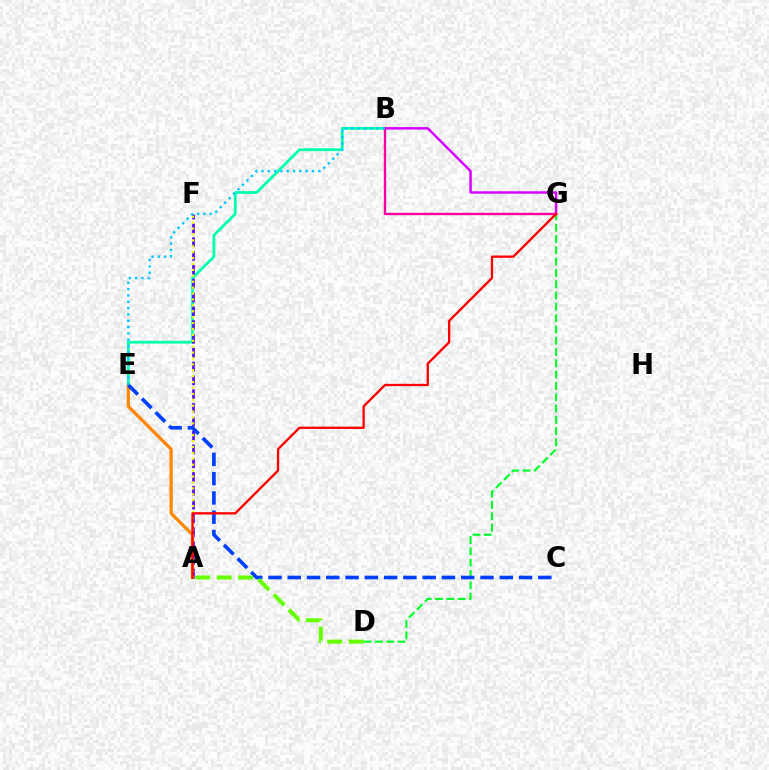{('B', 'E'): [{'color': '#00ffaf', 'line_style': 'solid', 'thickness': 1.99}, {'color': '#00c7ff', 'line_style': 'dotted', 'thickness': 1.72}], ('A', 'E'): [{'color': '#ff8800', 'line_style': 'solid', 'thickness': 2.37}], ('D', 'G'): [{'color': '#00ff27', 'line_style': 'dashed', 'thickness': 1.53}], ('A', 'F'): [{'color': '#4f00ff', 'line_style': 'dashed', 'thickness': 1.88}, {'color': '#eeff00', 'line_style': 'dotted', 'thickness': 1.6}], ('C', 'E'): [{'color': '#003fff', 'line_style': 'dashed', 'thickness': 2.62}], ('B', 'G'): [{'color': '#d600ff', 'line_style': 'solid', 'thickness': 1.77}, {'color': '#ff00a0', 'line_style': 'solid', 'thickness': 1.7}], ('A', 'D'): [{'color': '#66ff00', 'line_style': 'dashed', 'thickness': 2.91}], ('A', 'G'): [{'color': '#ff0000', 'line_style': 'solid', 'thickness': 1.68}]}